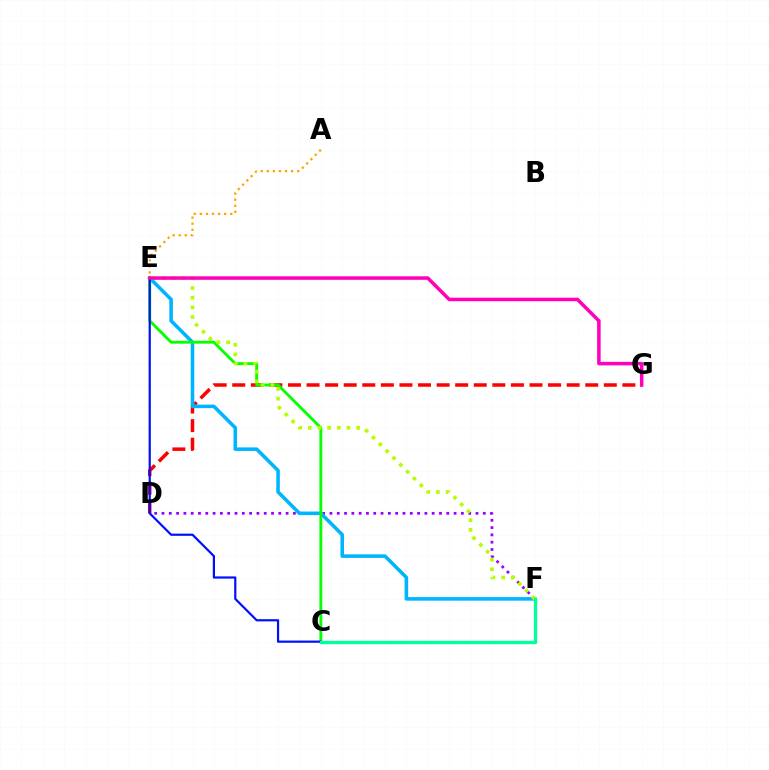{('D', 'G'): [{'color': '#ff0000', 'line_style': 'dashed', 'thickness': 2.52}], ('D', 'F'): [{'color': '#9b00ff', 'line_style': 'dotted', 'thickness': 1.98}], ('E', 'F'): [{'color': '#00b5ff', 'line_style': 'solid', 'thickness': 2.57}, {'color': '#b3ff00', 'line_style': 'dotted', 'thickness': 2.63}], ('C', 'E'): [{'color': '#08ff00', 'line_style': 'solid', 'thickness': 2.07}, {'color': '#0010ff', 'line_style': 'solid', 'thickness': 1.59}], ('A', 'E'): [{'color': '#ffa500', 'line_style': 'dotted', 'thickness': 1.65}], ('C', 'F'): [{'color': '#00ff9d', 'line_style': 'solid', 'thickness': 2.4}], ('E', 'G'): [{'color': '#ff00bd', 'line_style': 'solid', 'thickness': 2.53}]}